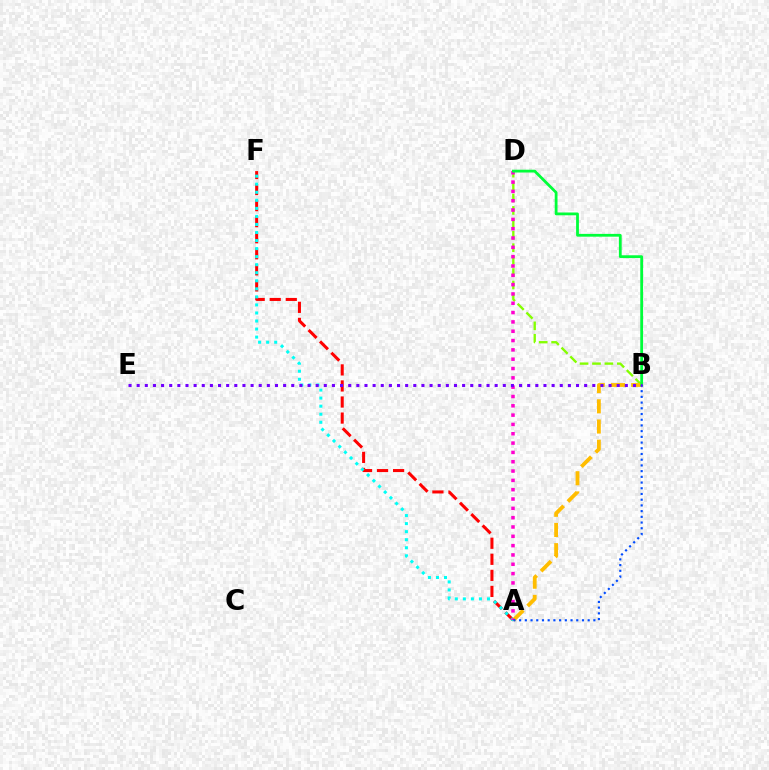{('B', 'D'): [{'color': '#84ff00', 'line_style': 'dashed', 'thickness': 1.69}, {'color': '#00ff39', 'line_style': 'solid', 'thickness': 2.01}], ('A', 'F'): [{'color': '#ff0000', 'line_style': 'dashed', 'thickness': 2.18}, {'color': '#00fff6', 'line_style': 'dotted', 'thickness': 2.19}], ('A', 'B'): [{'color': '#ffbd00', 'line_style': 'dashed', 'thickness': 2.74}, {'color': '#004bff', 'line_style': 'dotted', 'thickness': 1.55}], ('A', 'D'): [{'color': '#ff00cf', 'line_style': 'dotted', 'thickness': 2.53}], ('B', 'E'): [{'color': '#7200ff', 'line_style': 'dotted', 'thickness': 2.21}]}